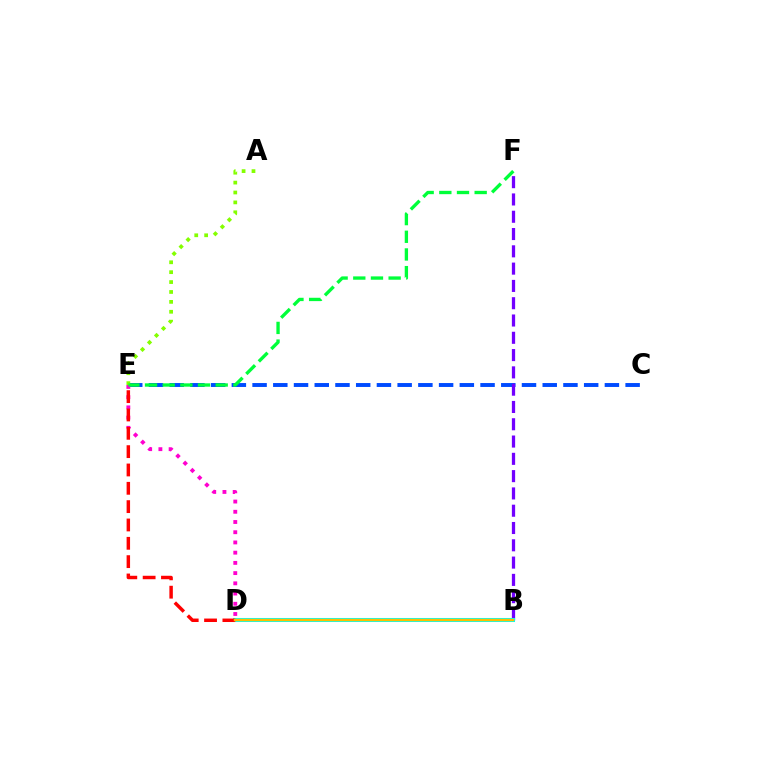{('C', 'E'): [{'color': '#004bff', 'line_style': 'dashed', 'thickness': 2.82}], ('B', 'F'): [{'color': '#7200ff', 'line_style': 'dashed', 'thickness': 2.35}], ('D', 'E'): [{'color': '#ff00cf', 'line_style': 'dotted', 'thickness': 2.78}, {'color': '#ff0000', 'line_style': 'dashed', 'thickness': 2.49}], ('B', 'D'): [{'color': '#00fff6', 'line_style': 'solid', 'thickness': 2.91}, {'color': '#ffbd00', 'line_style': 'solid', 'thickness': 1.76}], ('A', 'E'): [{'color': '#84ff00', 'line_style': 'dotted', 'thickness': 2.69}], ('E', 'F'): [{'color': '#00ff39', 'line_style': 'dashed', 'thickness': 2.4}]}